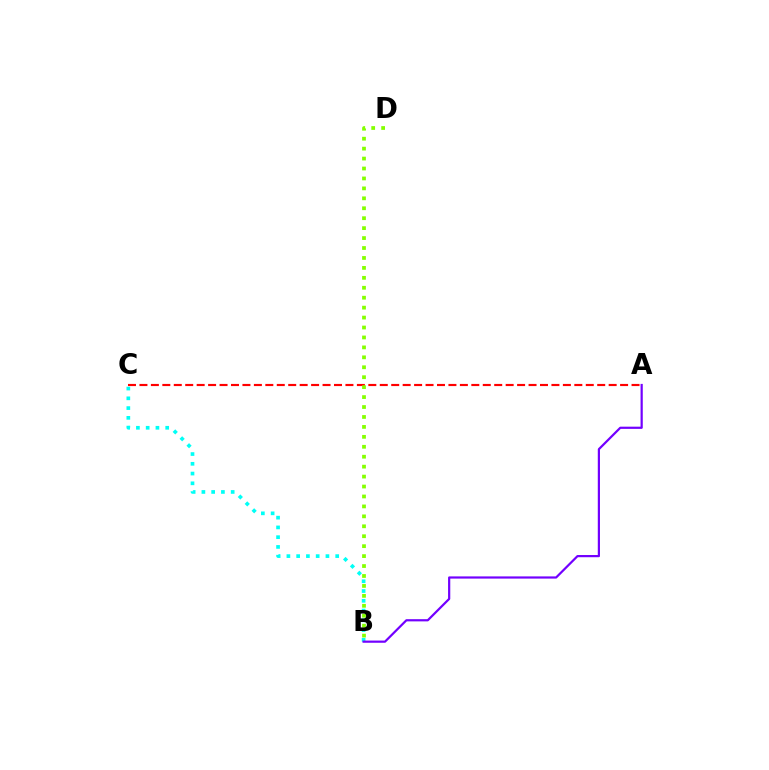{('A', 'C'): [{'color': '#ff0000', 'line_style': 'dashed', 'thickness': 1.55}], ('B', 'D'): [{'color': '#84ff00', 'line_style': 'dotted', 'thickness': 2.7}], ('B', 'C'): [{'color': '#00fff6', 'line_style': 'dotted', 'thickness': 2.65}], ('A', 'B'): [{'color': '#7200ff', 'line_style': 'solid', 'thickness': 1.59}]}